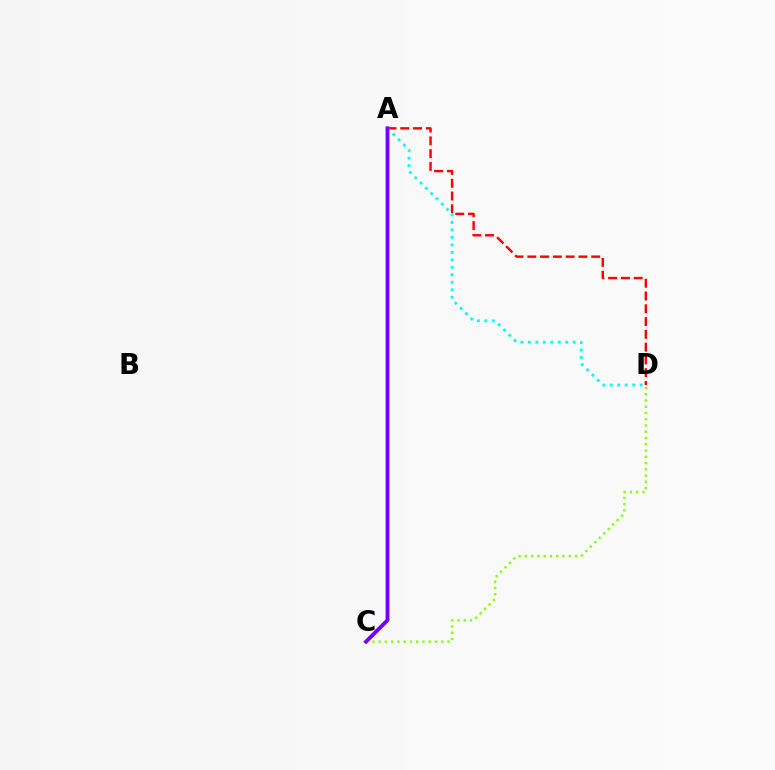{('C', 'D'): [{'color': '#84ff00', 'line_style': 'dotted', 'thickness': 1.7}], ('A', 'D'): [{'color': '#ff0000', 'line_style': 'dashed', 'thickness': 1.74}, {'color': '#00fff6', 'line_style': 'dotted', 'thickness': 2.03}], ('A', 'C'): [{'color': '#7200ff', 'line_style': 'solid', 'thickness': 2.76}]}